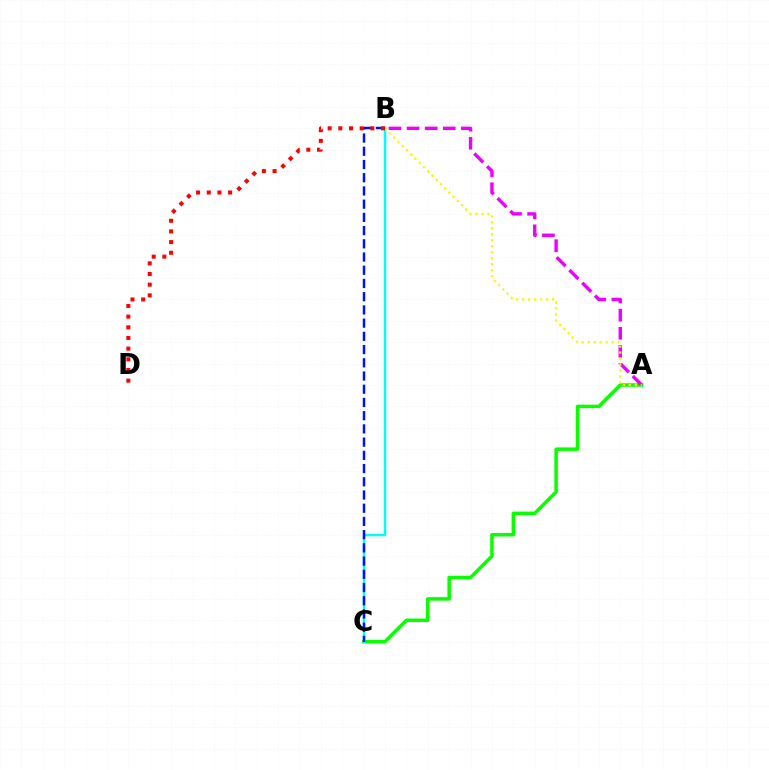{('A', 'C'): [{'color': '#08ff00', 'line_style': 'solid', 'thickness': 2.52}], ('A', 'B'): [{'color': '#ee00ff', 'line_style': 'dashed', 'thickness': 2.46}, {'color': '#fcf500', 'line_style': 'dotted', 'thickness': 1.63}], ('B', 'C'): [{'color': '#00fff6', 'line_style': 'solid', 'thickness': 1.78}, {'color': '#0010ff', 'line_style': 'dashed', 'thickness': 1.8}], ('B', 'D'): [{'color': '#ff0000', 'line_style': 'dotted', 'thickness': 2.9}]}